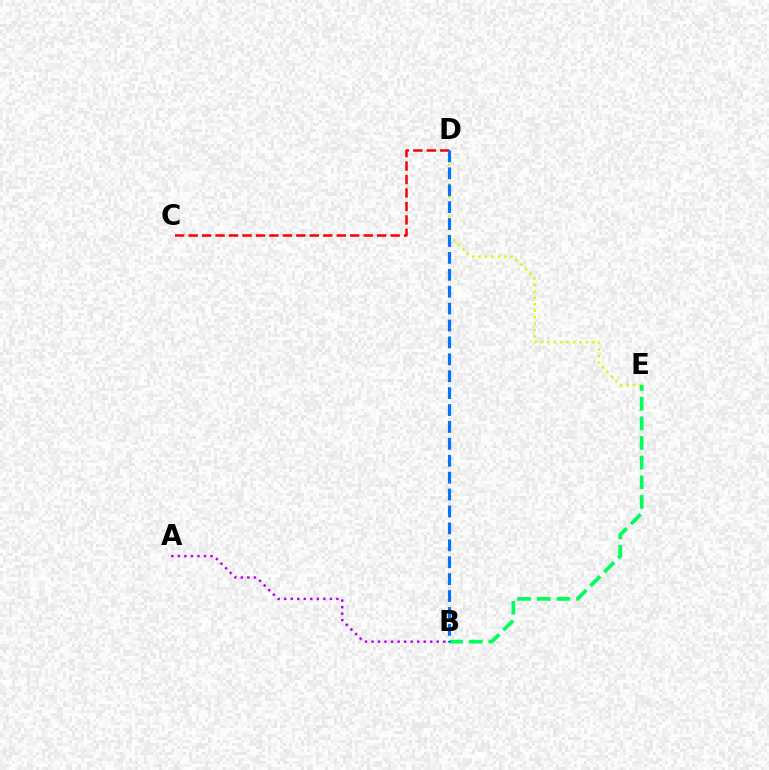{('D', 'E'): [{'color': '#d1ff00', 'line_style': 'dotted', 'thickness': 1.75}], ('C', 'D'): [{'color': '#ff0000', 'line_style': 'dashed', 'thickness': 1.83}], ('B', 'E'): [{'color': '#00ff5c', 'line_style': 'dashed', 'thickness': 2.67}], ('A', 'B'): [{'color': '#b900ff', 'line_style': 'dotted', 'thickness': 1.77}], ('B', 'D'): [{'color': '#0074ff', 'line_style': 'dashed', 'thickness': 2.3}]}